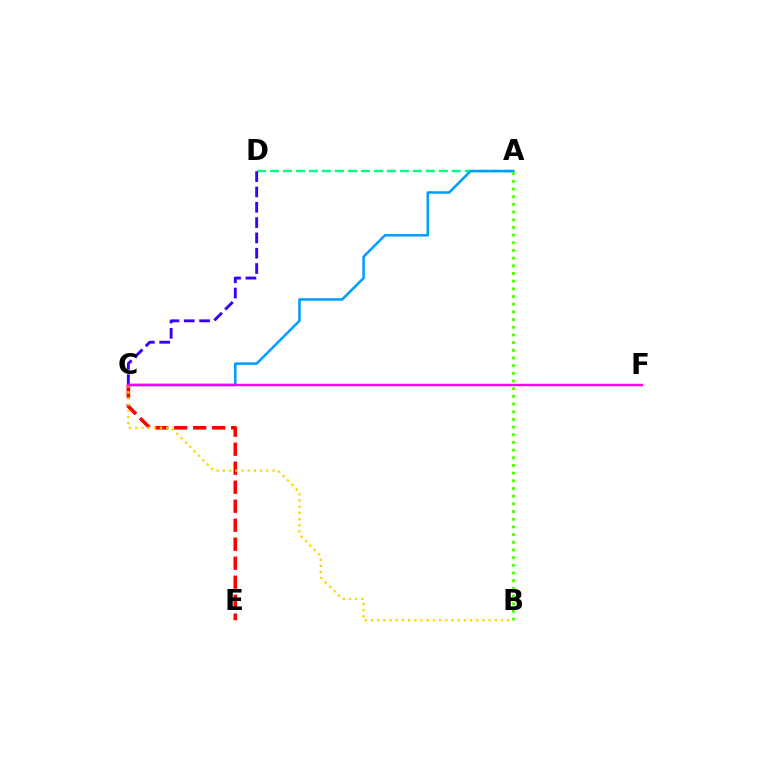{('C', 'E'): [{'color': '#ff0000', 'line_style': 'dashed', 'thickness': 2.58}], ('A', 'D'): [{'color': '#00ff86', 'line_style': 'dashed', 'thickness': 1.76}], ('C', 'D'): [{'color': '#3700ff', 'line_style': 'dashed', 'thickness': 2.08}], ('A', 'C'): [{'color': '#009eff', 'line_style': 'solid', 'thickness': 1.83}], ('B', 'C'): [{'color': '#ffd500', 'line_style': 'dotted', 'thickness': 1.68}], ('C', 'F'): [{'color': '#ff00ed', 'line_style': 'solid', 'thickness': 1.75}], ('A', 'B'): [{'color': '#4fff00', 'line_style': 'dotted', 'thickness': 2.09}]}